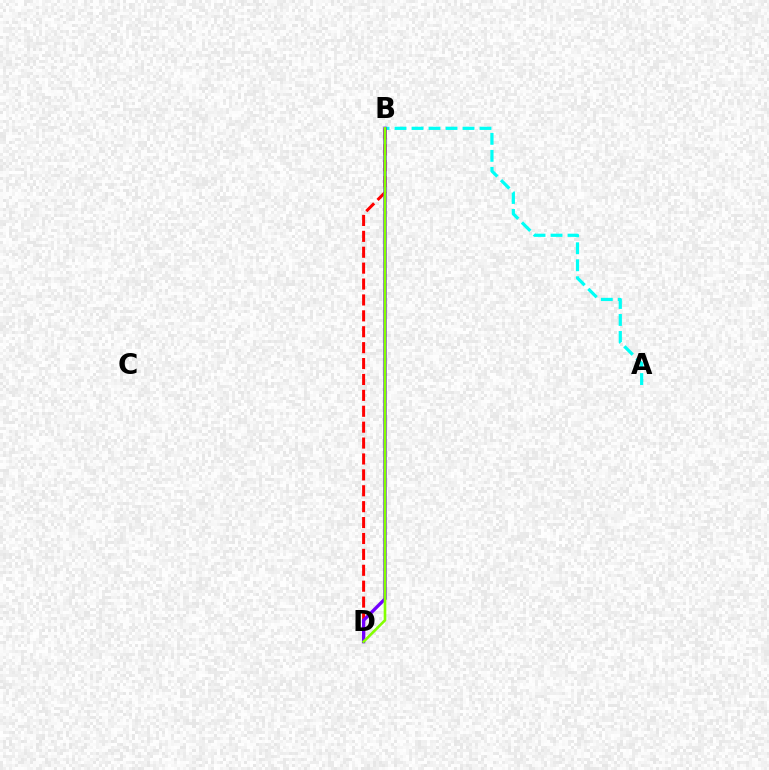{('A', 'B'): [{'color': '#00fff6', 'line_style': 'dashed', 'thickness': 2.31}], ('B', 'D'): [{'color': '#ff0000', 'line_style': 'dashed', 'thickness': 2.16}, {'color': '#7200ff', 'line_style': 'solid', 'thickness': 2.37}, {'color': '#84ff00', 'line_style': 'solid', 'thickness': 1.88}]}